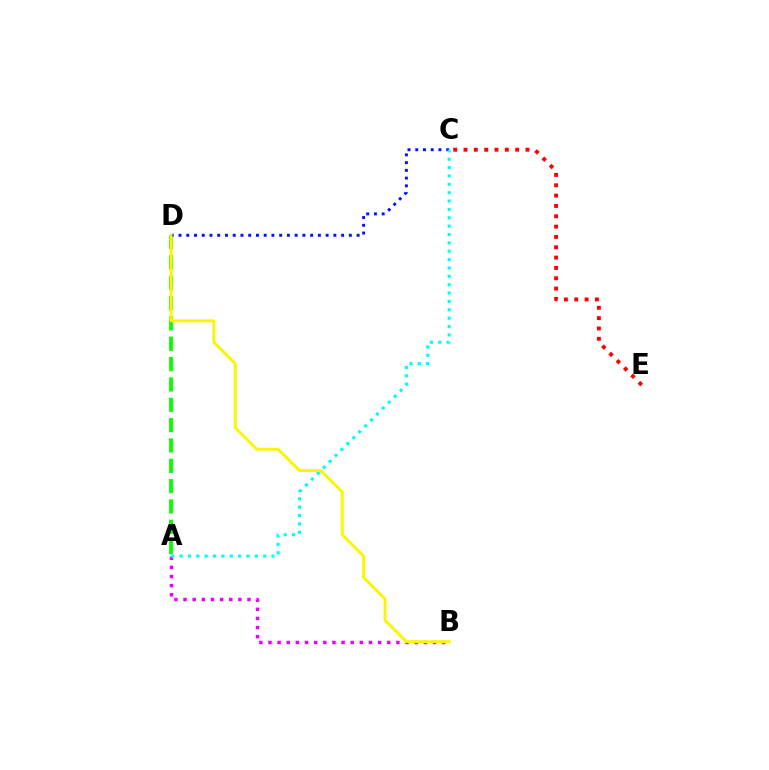{('A', 'D'): [{'color': '#08ff00', 'line_style': 'dashed', 'thickness': 2.76}], ('C', 'E'): [{'color': '#ff0000', 'line_style': 'dotted', 'thickness': 2.81}], ('A', 'B'): [{'color': '#ee00ff', 'line_style': 'dotted', 'thickness': 2.48}], ('C', 'D'): [{'color': '#0010ff', 'line_style': 'dotted', 'thickness': 2.1}], ('A', 'C'): [{'color': '#00fff6', 'line_style': 'dotted', 'thickness': 2.27}], ('B', 'D'): [{'color': '#fcf500', 'line_style': 'solid', 'thickness': 2.1}]}